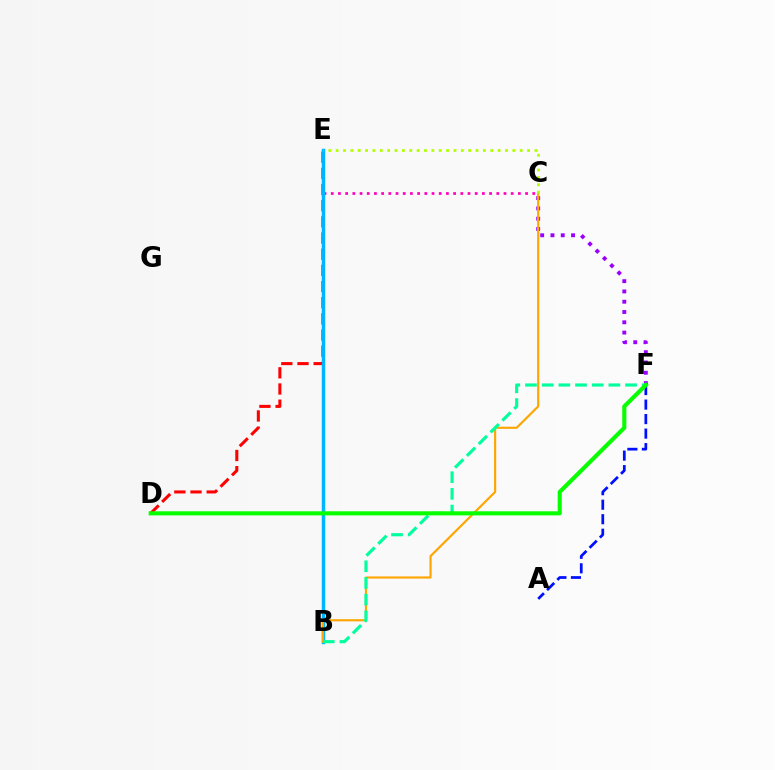{('C', 'F'): [{'color': '#9b00ff', 'line_style': 'dotted', 'thickness': 2.79}], ('C', 'E'): [{'color': '#ff00bd', 'line_style': 'dotted', 'thickness': 1.96}, {'color': '#b3ff00', 'line_style': 'dotted', 'thickness': 2.0}], ('D', 'E'): [{'color': '#ff0000', 'line_style': 'dashed', 'thickness': 2.2}], ('B', 'E'): [{'color': '#00b5ff', 'line_style': 'solid', 'thickness': 2.51}], ('B', 'C'): [{'color': '#ffa500', 'line_style': 'solid', 'thickness': 1.55}], ('A', 'F'): [{'color': '#0010ff', 'line_style': 'dashed', 'thickness': 1.97}], ('B', 'F'): [{'color': '#00ff9d', 'line_style': 'dashed', 'thickness': 2.27}], ('D', 'F'): [{'color': '#08ff00', 'line_style': 'solid', 'thickness': 2.95}]}